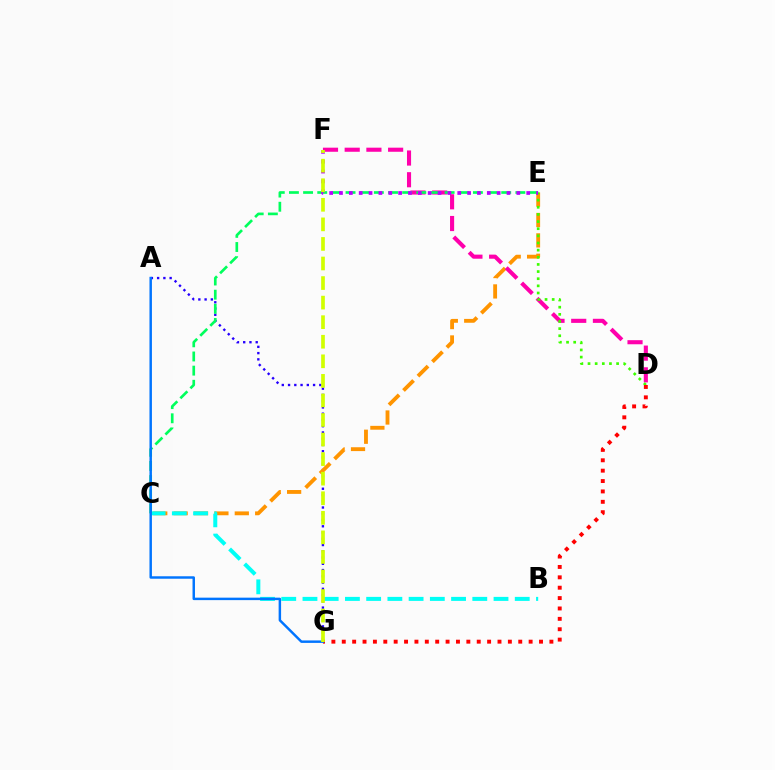{('A', 'G'): [{'color': '#2500ff', 'line_style': 'dotted', 'thickness': 1.7}, {'color': '#0074ff', 'line_style': 'solid', 'thickness': 1.77}], ('C', 'E'): [{'color': '#ff9400', 'line_style': 'dashed', 'thickness': 2.77}, {'color': '#00ff5c', 'line_style': 'dashed', 'thickness': 1.92}], ('D', 'F'): [{'color': '#ff00ac', 'line_style': 'dashed', 'thickness': 2.95}], ('B', 'C'): [{'color': '#00fff6', 'line_style': 'dashed', 'thickness': 2.88}], ('D', 'E'): [{'color': '#3dff00', 'line_style': 'dotted', 'thickness': 1.94}], ('D', 'G'): [{'color': '#ff0000', 'line_style': 'dotted', 'thickness': 2.82}], ('E', 'F'): [{'color': '#b900ff', 'line_style': 'dotted', 'thickness': 2.68}], ('F', 'G'): [{'color': '#d1ff00', 'line_style': 'dashed', 'thickness': 2.66}]}